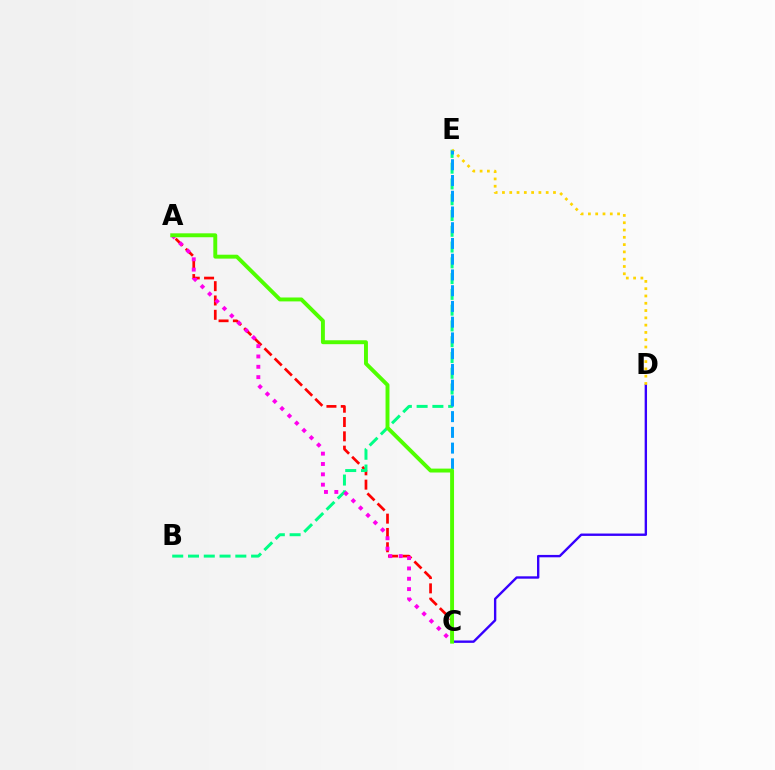{('A', 'C'): [{'color': '#ff0000', 'line_style': 'dashed', 'thickness': 1.94}, {'color': '#ff00ed', 'line_style': 'dotted', 'thickness': 2.81}, {'color': '#4fff00', 'line_style': 'solid', 'thickness': 2.82}], ('C', 'D'): [{'color': '#3700ff', 'line_style': 'solid', 'thickness': 1.71}], ('B', 'E'): [{'color': '#00ff86', 'line_style': 'dashed', 'thickness': 2.14}], ('D', 'E'): [{'color': '#ffd500', 'line_style': 'dotted', 'thickness': 1.98}], ('C', 'E'): [{'color': '#009eff', 'line_style': 'dashed', 'thickness': 2.14}]}